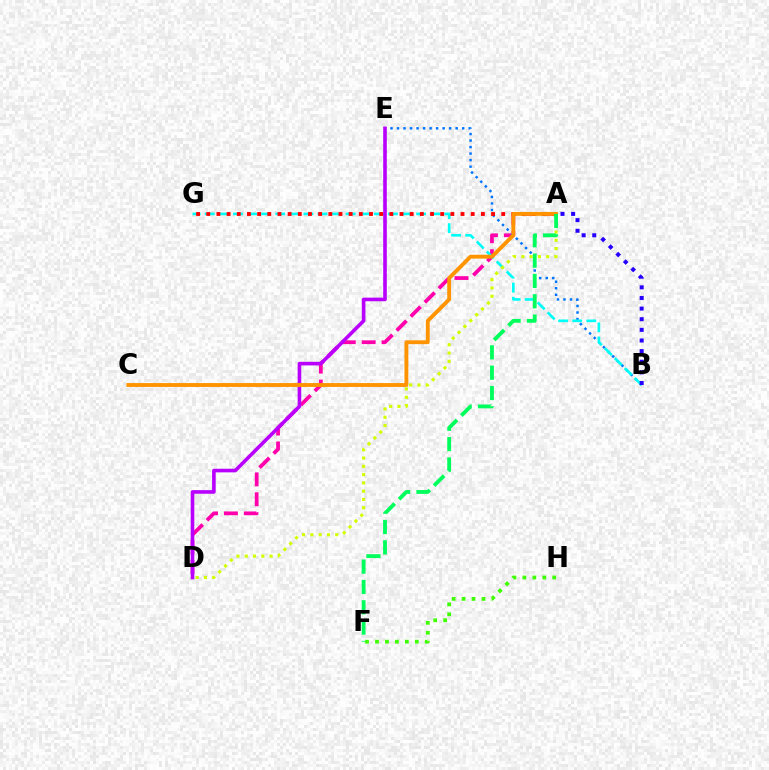{('A', 'D'): [{'color': '#ff00ac', 'line_style': 'dashed', 'thickness': 2.7}, {'color': '#d1ff00', 'line_style': 'dotted', 'thickness': 2.25}], ('F', 'H'): [{'color': '#3dff00', 'line_style': 'dotted', 'thickness': 2.7}], ('B', 'E'): [{'color': '#0074ff', 'line_style': 'dotted', 'thickness': 1.77}], ('B', 'G'): [{'color': '#00fff6', 'line_style': 'dashed', 'thickness': 1.91}], ('D', 'E'): [{'color': '#b900ff', 'line_style': 'solid', 'thickness': 2.6}], ('A', 'B'): [{'color': '#2500ff', 'line_style': 'dotted', 'thickness': 2.89}], ('A', 'G'): [{'color': '#ff0000', 'line_style': 'dotted', 'thickness': 2.76}], ('A', 'C'): [{'color': '#ff9400', 'line_style': 'solid', 'thickness': 2.79}], ('A', 'F'): [{'color': '#00ff5c', 'line_style': 'dashed', 'thickness': 2.76}]}